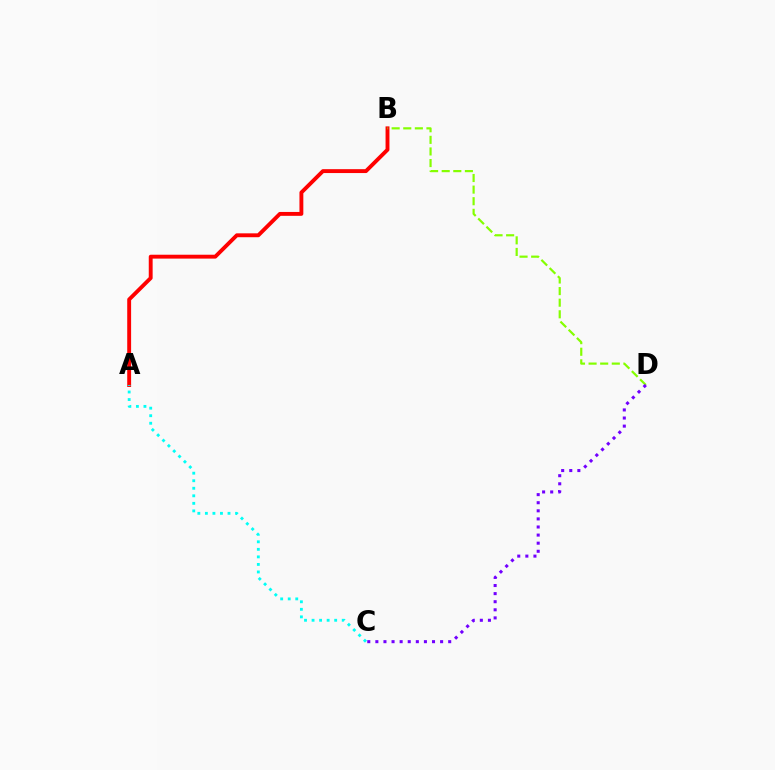{('A', 'B'): [{'color': '#ff0000', 'line_style': 'solid', 'thickness': 2.8}], ('B', 'D'): [{'color': '#84ff00', 'line_style': 'dashed', 'thickness': 1.58}], ('C', 'D'): [{'color': '#7200ff', 'line_style': 'dotted', 'thickness': 2.2}], ('A', 'C'): [{'color': '#00fff6', 'line_style': 'dotted', 'thickness': 2.05}]}